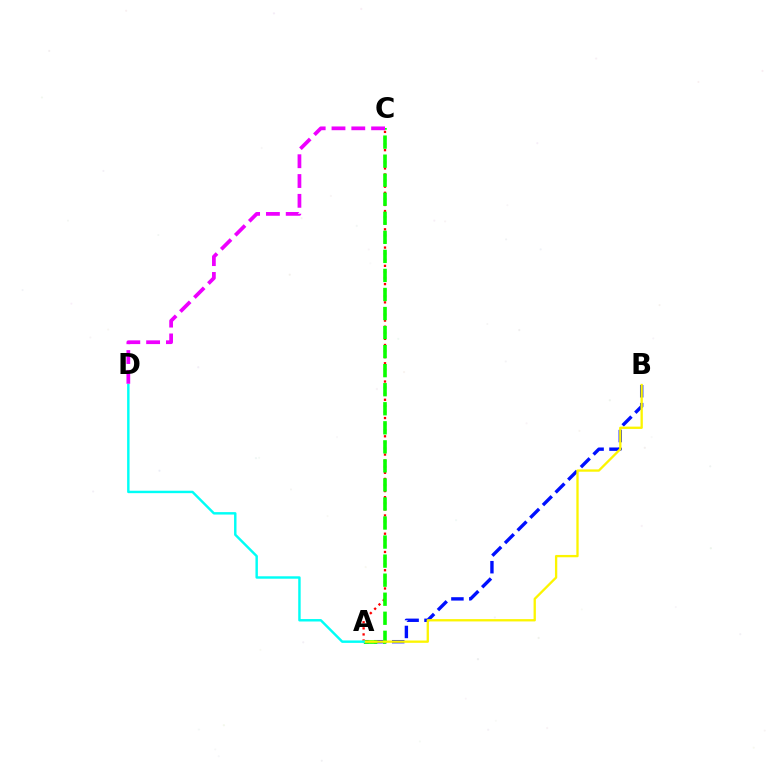{('A', 'B'): [{'color': '#0010ff', 'line_style': 'dashed', 'thickness': 2.43}, {'color': '#fcf500', 'line_style': 'solid', 'thickness': 1.67}], ('A', 'C'): [{'color': '#ff0000', 'line_style': 'dotted', 'thickness': 1.65}, {'color': '#08ff00', 'line_style': 'dashed', 'thickness': 2.59}], ('A', 'D'): [{'color': '#00fff6', 'line_style': 'solid', 'thickness': 1.76}], ('C', 'D'): [{'color': '#ee00ff', 'line_style': 'dashed', 'thickness': 2.69}]}